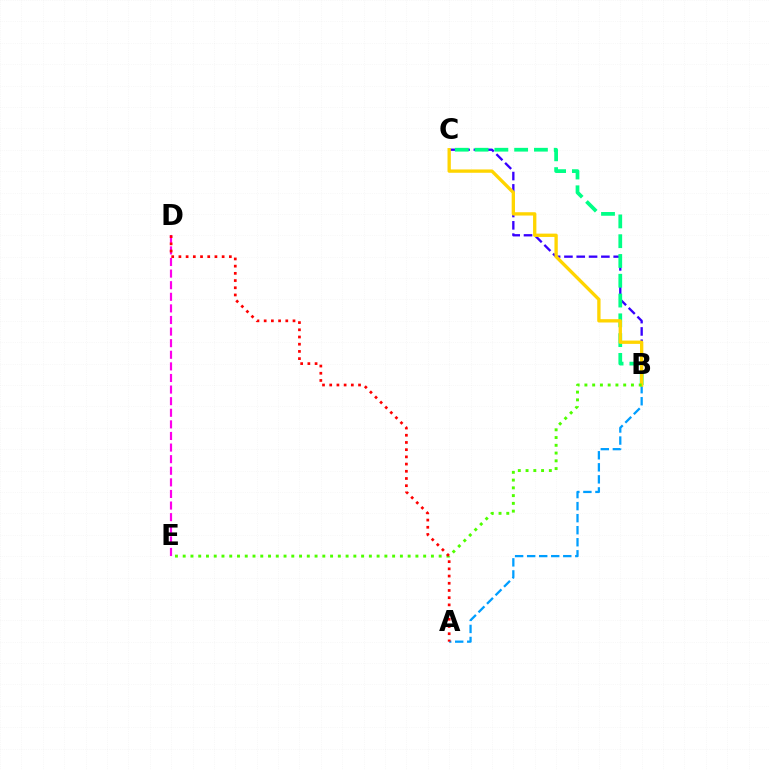{('B', 'C'): [{'color': '#3700ff', 'line_style': 'dashed', 'thickness': 1.67}, {'color': '#00ff86', 'line_style': 'dashed', 'thickness': 2.69}, {'color': '#ffd500', 'line_style': 'solid', 'thickness': 2.39}], ('A', 'B'): [{'color': '#009eff', 'line_style': 'dashed', 'thickness': 1.64}], ('D', 'E'): [{'color': '#ff00ed', 'line_style': 'dashed', 'thickness': 1.58}], ('B', 'E'): [{'color': '#4fff00', 'line_style': 'dotted', 'thickness': 2.11}], ('A', 'D'): [{'color': '#ff0000', 'line_style': 'dotted', 'thickness': 1.96}]}